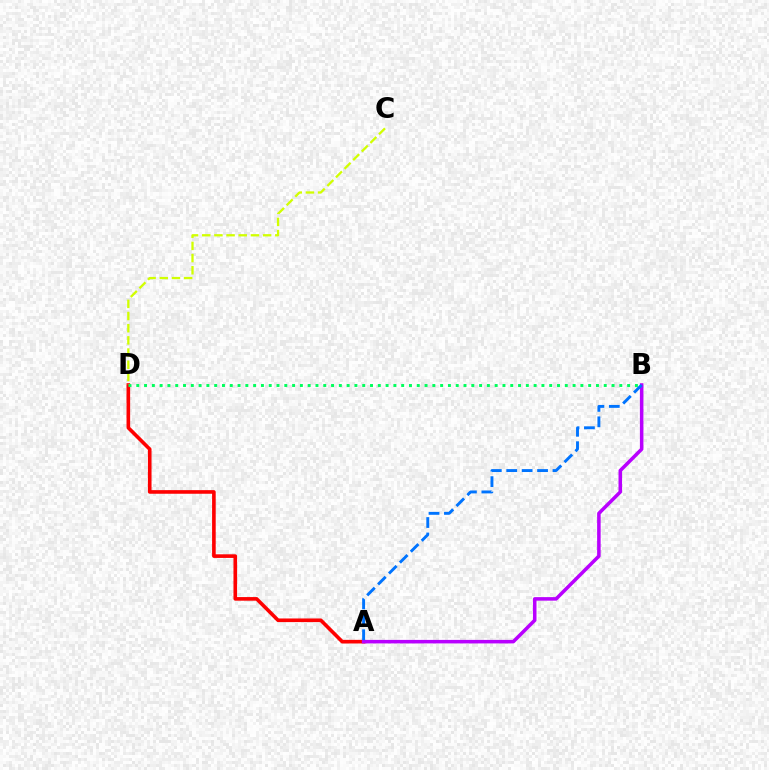{('A', 'D'): [{'color': '#ff0000', 'line_style': 'solid', 'thickness': 2.61}], ('A', 'B'): [{'color': '#b900ff', 'line_style': 'solid', 'thickness': 2.54}, {'color': '#0074ff', 'line_style': 'dashed', 'thickness': 2.1}], ('B', 'D'): [{'color': '#00ff5c', 'line_style': 'dotted', 'thickness': 2.12}], ('C', 'D'): [{'color': '#d1ff00', 'line_style': 'dashed', 'thickness': 1.65}]}